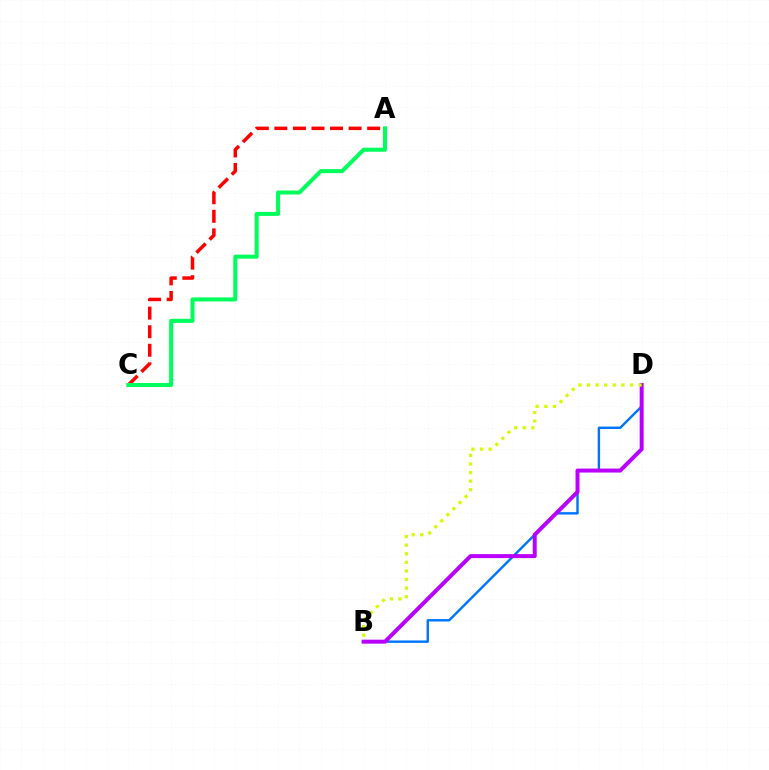{('B', 'D'): [{'color': '#0074ff', 'line_style': 'solid', 'thickness': 1.74}, {'color': '#b900ff', 'line_style': 'solid', 'thickness': 2.86}, {'color': '#d1ff00', 'line_style': 'dotted', 'thickness': 2.33}], ('A', 'C'): [{'color': '#ff0000', 'line_style': 'dashed', 'thickness': 2.52}, {'color': '#00ff5c', 'line_style': 'solid', 'thickness': 2.9}]}